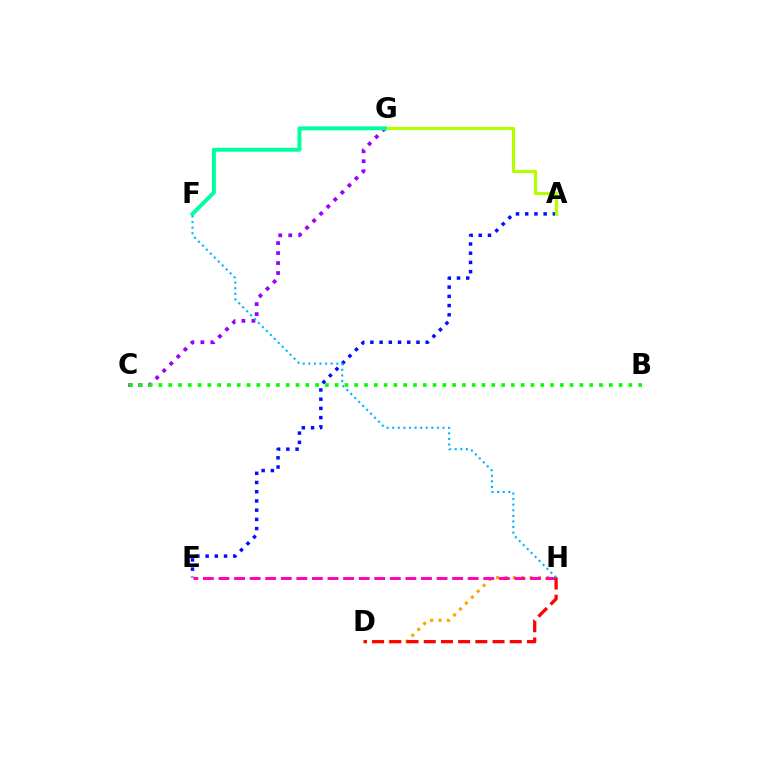{('C', 'G'): [{'color': '#9b00ff', 'line_style': 'dotted', 'thickness': 2.71}], ('D', 'H'): [{'color': '#ffa500', 'line_style': 'dotted', 'thickness': 2.27}, {'color': '#ff0000', 'line_style': 'dashed', 'thickness': 2.34}], ('A', 'E'): [{'color': '#0010ff', 'line_style': 'dotted', 'thickness': 2.5}], ('A', 'G'): [{'color': '#b3ff00', 'line_style': 'solid', 'thickness': 2.3}], ('F', 'G'): [{'color': '#00ff9d', 'line_style': 'solid', 'thickness': 2.83}], ('E', 'H'): [{'color': '#ff00bd', 'line_style': 'dashed', 'thickness': 2.12}], ('F', 'H'): [{'color': '#00b5ff', 'line_style': 'dotted', 'thickness': 1.52}], ('B', 'C'): [{'color': '#08ff00', 'line_style': 'dotted', 'thickness': 2.66}]}